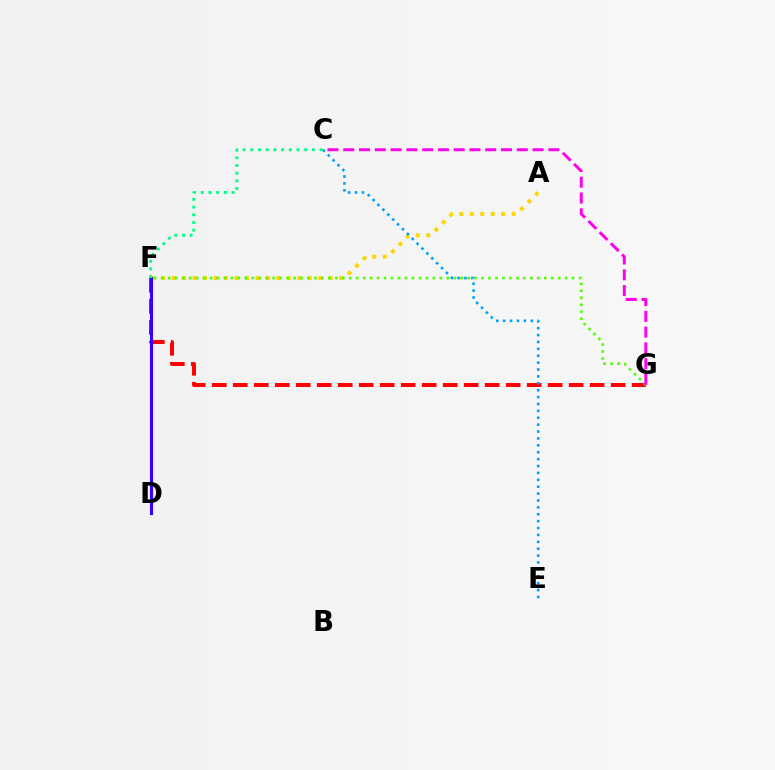{('A', 'F'): [{'color': '#ffd500', 'line_style': 'dotted', 'thickness': 2.84}], ('F', 'G'): [{'color': '#ff0000', 'line_style': 'dashed', 'thickness': 2.85}, {'color': '#4fff00', 'line_style': 'dotted', 'thickness': 1.89}], ('D', 'F'): [{'color': '#3700ff', 'line_style': 'solid', 'thickness': 2.22}], ('C', 'E'): [{'color': '#009eff', 'line_style': 'dotted', 'thickness': 1.87}], ('C', 'G'): [{'color': '#ff00ed', 'line_style': 'dashed', 'thickness': 2.14}], ('C', 'F'): [{'color': '#00ff86', 'line_style': 'dotted', 'thickness': 2.09}]}